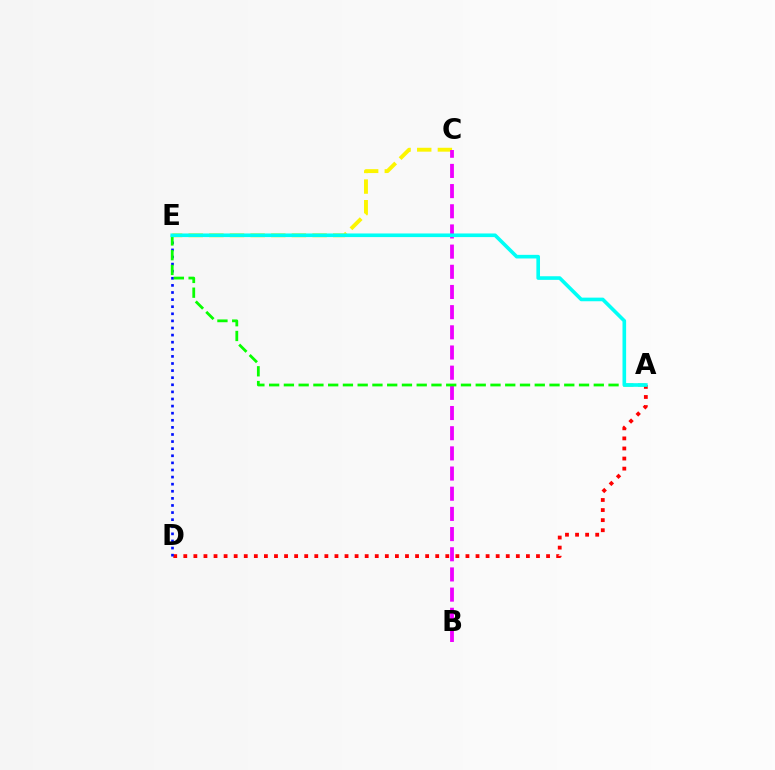{('A', 'D'): [{'color': '#ff0000', 'line_style': 'dotted', 'thickness': 2.74}], ('D', 'E'): [{'color': '#0010ff', 'line_style': 'dotted', 'thickness': 1.93}], ('C', 'E'): [{'color': '#fcf500', 'line_style': 'dashed', 'thickness': 2.8}], ('B', 'C'): [{'color': '#ee00ff', 'line_style': 'dashed', 'thickness': 2.74}], ('A', 'E'): [{'color': '#08ff00', 'line_style': 'dashed', 'thickness': 2.0}, {'color': '#00fff6', 'line_style': 'solid', 'thickness': 2.61}]}